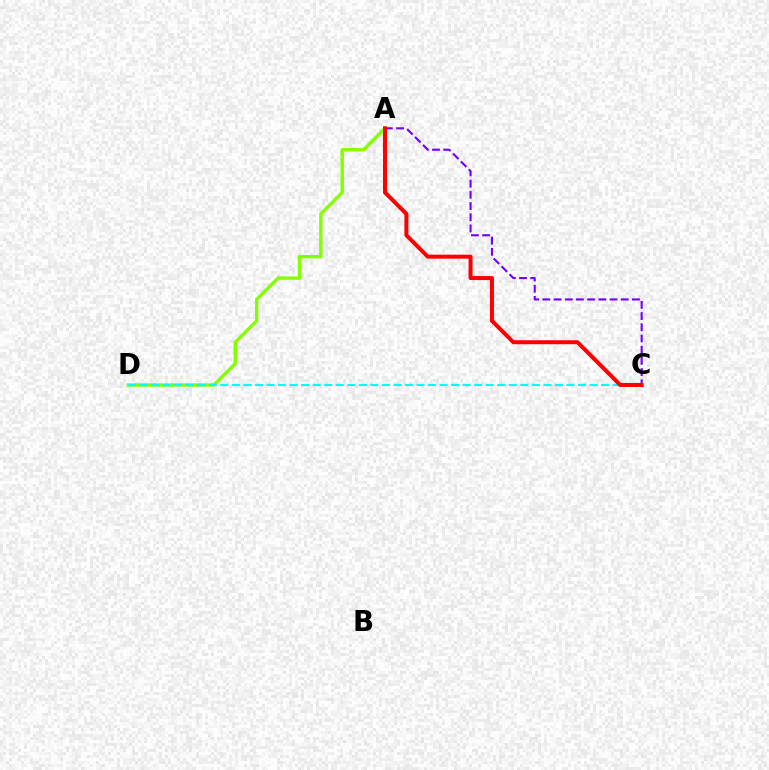{('A', 'D'): [{'color': '#84ff00', 'line_style': 'solid', 'thickness': 2.42}], ('C', 'D'): [{'color': '#00fff6', 'line_style': 'dashed', 'thickness': 1.57}], ('A', 'C'): [{'color': '#7200ff', 'line_style': 'dashed', 'thickness': 1.52}, {'color': '#ff0000', 'line_style': 'solid', 'thickness': 2.88}]}